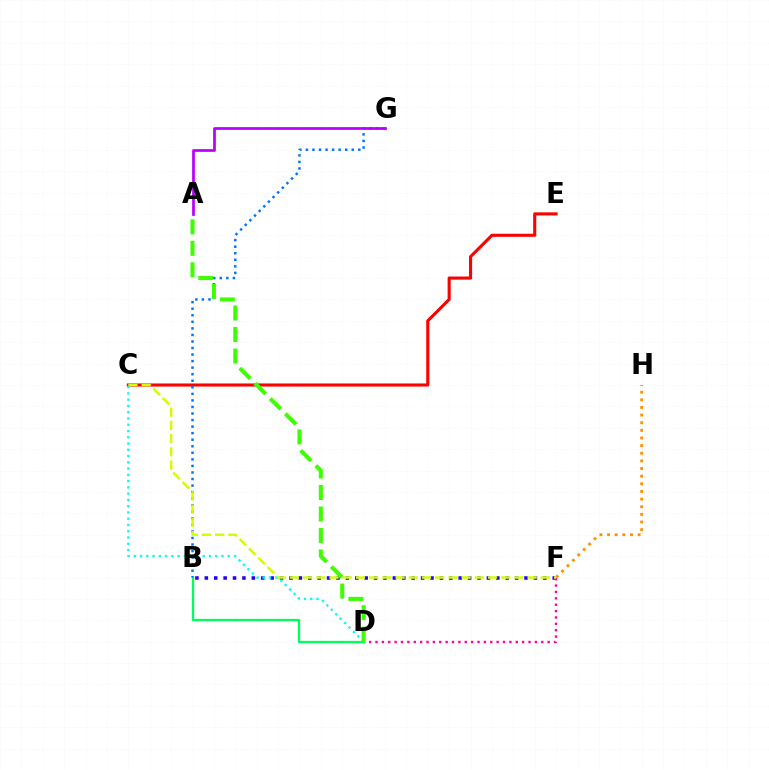{('C', 'E'): [{'color': '#ff0000', 'line_style': 'solid', 'thickness': 2.23}], ('B', 'F'): [{'color': '#2500ff', 'line_style': 'dotted', 'thickness': 2.55}], ('F', 'H'): [{'color': '#ff9400', 'line_style': 'dotted', 'thickness': 2.08}], ('C', 'D'): [{'color': '#00fff6', 'line_style': 'dotted', 'thickness': 1.7}], ('D', 'F'): [{'color': '#ff00ac', 'line_style': 'dotted', 'thickness': 1.73}], ('B', 'D'): [{'color': '#00ff5c', 'line_style': 'solid', 'thickness': 1.66}], ('B', 'G'): [{'color': '#0074ff', 'line_style': 'dotted', 'thickness': 1.78}], ('C', 'F'): [{'color': '#d1ff00', 'line_style': 'dashed', 'thickness': 1.79}], ('A', 'G'): [{'color': '#b900ff', 'line_style': 'solid', 'thickness': 1.97}], ('A', 'D'): [{'color': '#3dff00', 'line_style': 'dashed', 'thickness': 2.92}]}